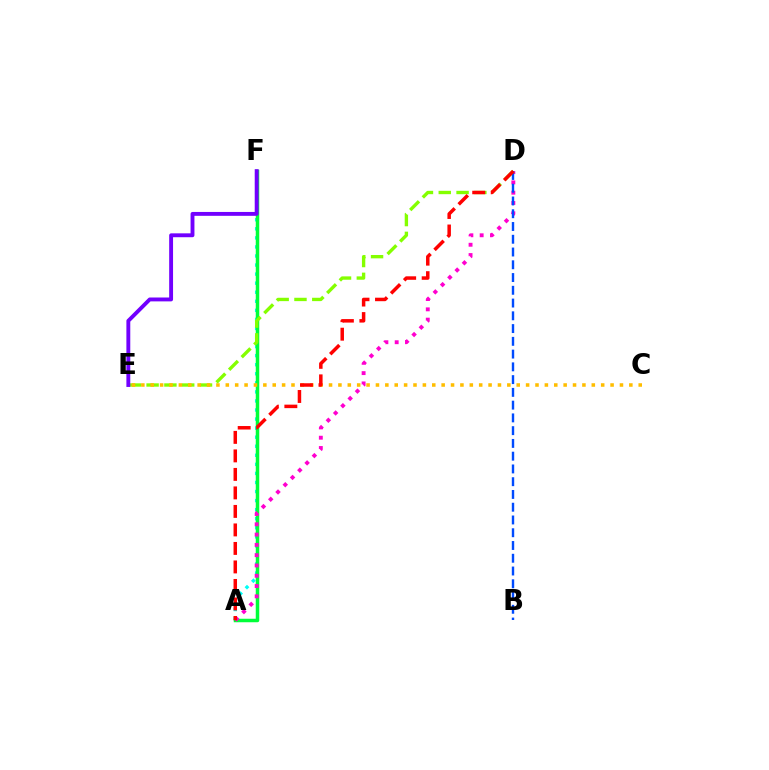{('A', 'F'): [{'color': '#00fff6', 'line_style': 'dotted', 'thickness': 2.46}, {'color': '#00ff39', 'line_style': 'solid', 'thickness': 2.52}], ('A', 'D'): [{'color': '#ff00cf', 'line_style': 'dotted', 'thickness': 2.8}, {'color': '#ff0000', 'line_style': 'dashed', 'thickness': 2.51}], ('D', 'E'): [{'color': '#84ff00', 'line_style': 'dashed', 'thickness': 2.42}], ('C', 'E'): [{'color': '#ffbd00', 'line_style': 'dotted', 'thickness': 2.55}], ('B', 'D'): [{'color': '#004bff', 'line_style': 'dashed', 'thickness': 1.73}], ('E', 'F'): [{'color': '#7200ff', 'line_style': 'solid', 'thickness': 2.79}]}